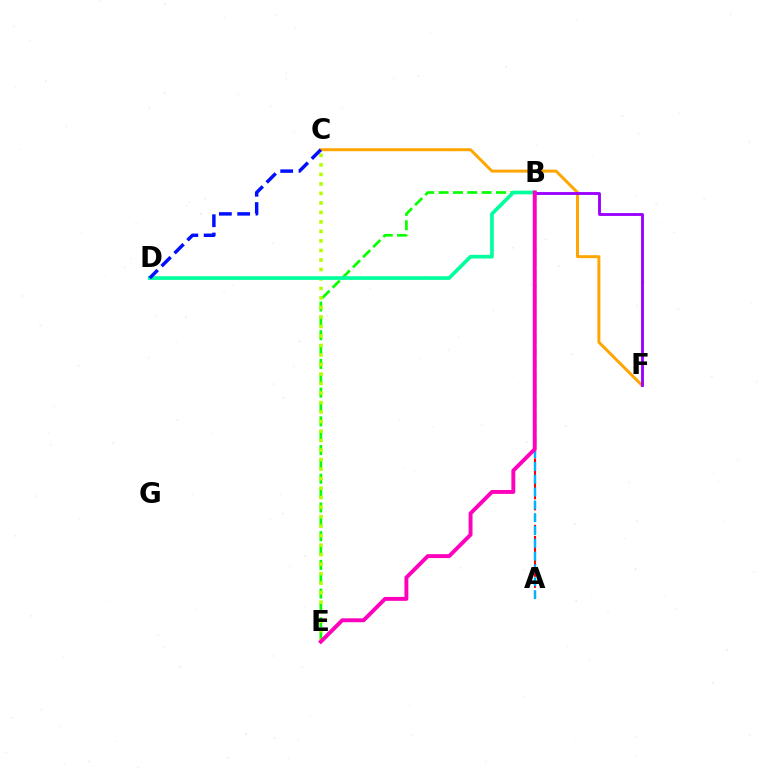{('C', 'F'): [{'color': '#ffa500', 'line_style': 'solid', 'thickness': 2.13}], ('B', 'E'): [{'color': '#08ff00', 'line_style': 'dashed', 'thickness': 1.95}, {'color': '#ff00bd', 'line_style': 'solid', 'thickness': 2.81}], ('C', 'E'): [{'color': '#b3ff00', 'line_style': 'dotted', 'thickness': 2.58}], ('A', 'B'): [{'color': '#ff0000', 'line_style': 'dashed', 'thickness': 1.5}, {'color': '#00b5ff', 'line_style': 'dashed', 'thickness': 1.74}], ('B', 'D'): [{'color': '#00ff9d', 'line_style': 'solid', 'thickness': 2.64}], ('B', 'F'): [{'color': '#9b00ff', 'line_style': 'solid', 'thickness': 2.06}], ('C', 'D'): [{'color': '#0010ff', 'line_style': 'dashed', 'thickness': 2.49}]}